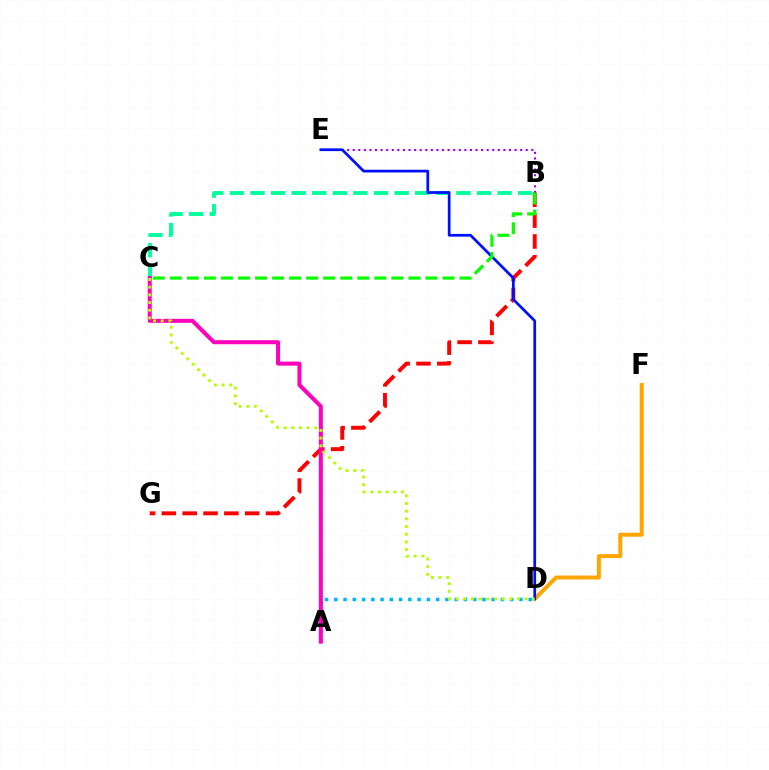{('B', 'C'): [{'color': '#00ff9d', 'line_style': 'dashed', 'thickness': 2.8}, {'color': '#08ff00', 'line_style': 'dashed', 'thickness': 2.31}], ('B', 'G'): [{'color': '#ff0000', 'line_style': 'dashed', 'thickness': 2.83}], ('A', 'D'): [{'color': '#00b5ff', 'line_style': 'dotted', 'thickness': 2.52}], ('A', 'C'): [{'color': '#ff00bd', 'line_style': 'solid', 'thickness': 2.89}], ('D', 'F'): [{'color': '#ffa500', 'line_style': 'solid', 'thickness': 2.86}], ('B', 'E'): [{'color': '#9b00ff', 'line_style': 'dotted', 'thickness': 1.52}], ('D', 'E'): [{'color': '#0010ff', 'line_style': 'solid', 'thickness': 1.97}], ('C', 'D'): [{'color': '#b3ff00', 'line_style': 'dotted', 'thickness': 2.09}]}